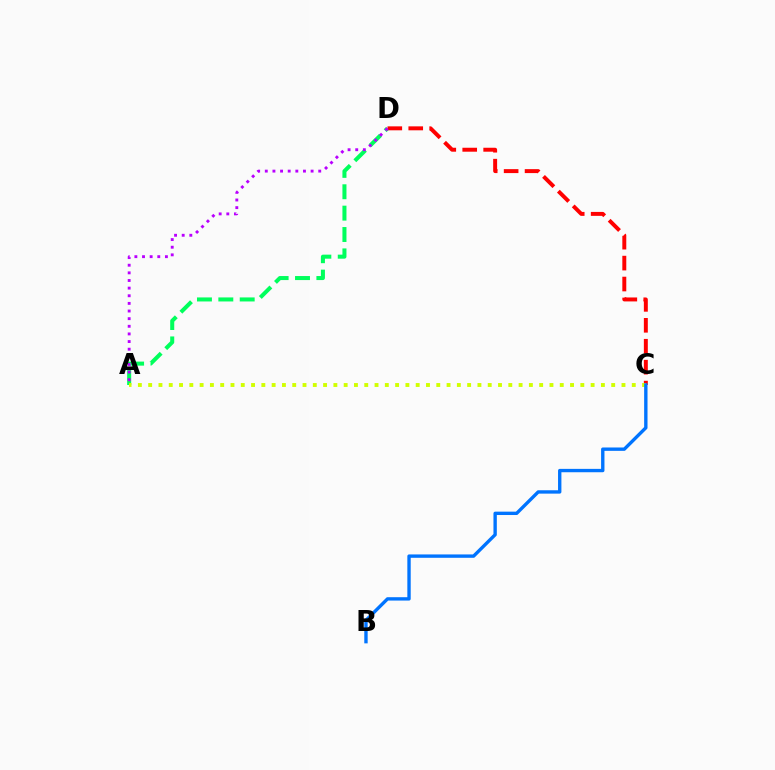{('A', 'D'): [{'color': '#00ff5c', 'line_style': 'dashed', 'thickness': 2.9}, {'color': '#b900ff', 'line_style': 'dotted', 'thickness': 2.07}], ('C', 'D'): [{'color': '#ff0000', 'line_style': 'dashed', 'thickness': 2.84}], ('A', 'C'): [{'color': '#d1ff00', 'line_style': 'dotted', 'thickness': 2.8}], ('B', 'C'): [{'color': '#0074ff', 'line_style': 'solid', 'thickness': 2.42}]}